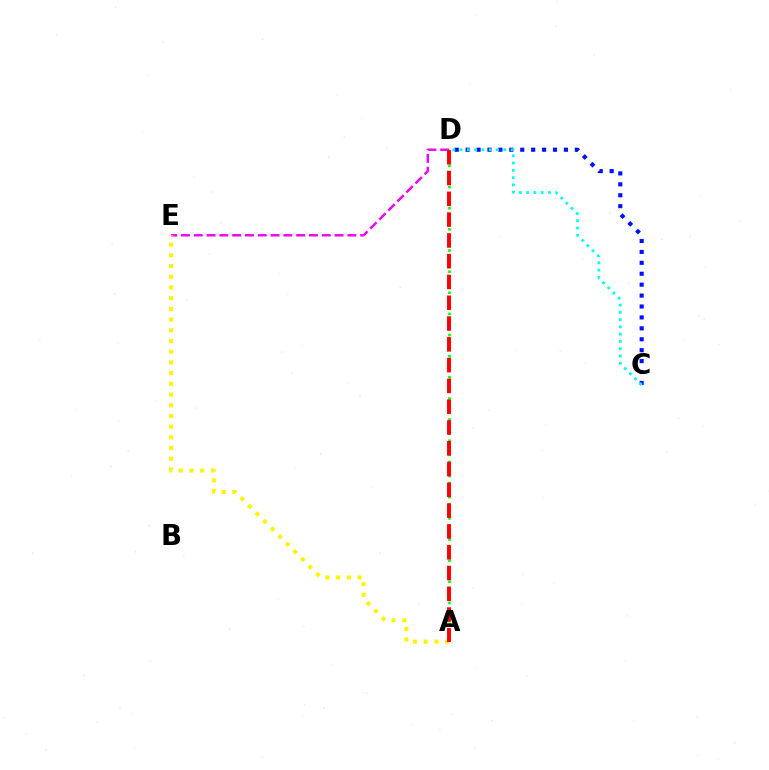{('A', 'D'): [{'color': '#08ff00', 'line_style': 'dotted', 'thickness': 1.91}, {'color': '#ff0000', 'line_style': 'dashed', 'thickness': 2.82}], ('C', 'D'): [{'color': '#0010ff', 'line_style': 'dotted', 'thickness': 2.97}, {'color': '#00fff6', 'line_style': 'dotted', 'thickness': 1.98}], ('D', 'E'): [{'color': '#ee00ff', 'line_style': 'dashed', 'thickness': 1.74}], ('A', 'E'): [{'color': '#fcf500', 'line_style': 'dotted', 'thickness': 2.91}]}